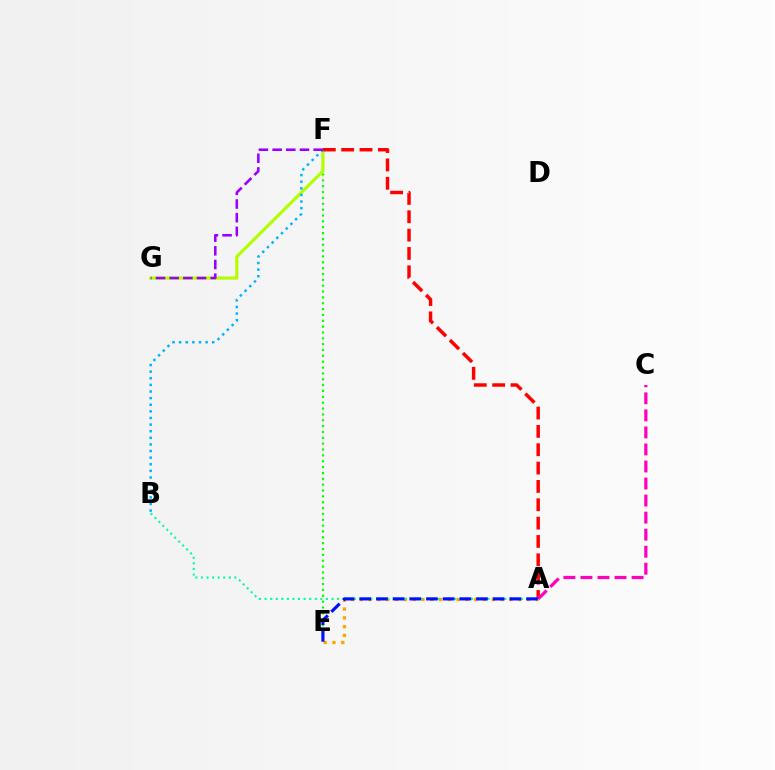{('A', 'E'): [{'color': '#ffa500', 'line_style': 'dotted', 'thickness': 2.39}, {'color': '#0010ff', 'line_style': 'dashed', 'thickness': 2.27}], ('E', 'F'): [{'color': '#08ff00', 'line_style': 'dotted', 'thickness': 1.59}], ('F', 'G'): [{'color': '#b3ff00', 'line_style': 'solid', 'thickness': 2.27}, {'color': '#9b00ff', 'line_style': 'dashed', 'thickness': 1.86}], ('A', 'F'): [{'color': '#ff0000', 'line_style': 'dashed', 'thickness': 2.49}], ('B', 'F'): [{'color': '#00b5ff', 'line_style': 'dotted', 'thickness': 1.8}], ('A', 'B'): [{'color': '#00ff9d', 'line_style': 'dotted', 'thickness': 1.51}], ('A', 'C'): [{'color': '#ff00bd', 'line_style': 'dashed', 'thickness': 2.31}]}